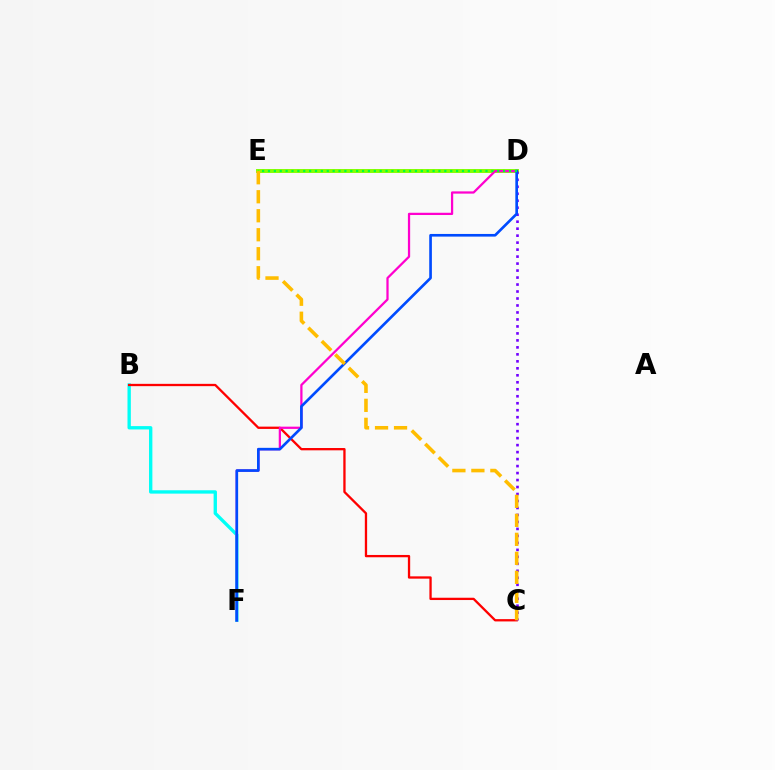{('B', 'F'): [{'color': '#00fff6', 'line_style': 'solid', 'thickness': 2.41}], ('B', 'C'): [{'color': '#ff0000', 'line_style': 'solid', 'thickness': 1.66}], ('D', 'E'): [{'color': '#84ff00', 'line_style': 'solid', 'thickness': 2.84}, {'color': '#00ff39', 'line_style': 'dotted', 'thickness': 1.6}], ('D', 'F'): [{'color': '#ff00cf', 'line_style': 'solid', 'thickness': 1.62}, {'color': '#004bff', 'line_style': 'solid', 'thickness': 1.91}], ('C', 'D'): [{'color': '#7200ff', 'line_style': 'dotted', 'thickness': 1.9}], ('C', 'E'): [{'color': '#ffbd00', 'line_style': 'dashed', 'thickness': 2.58}]}